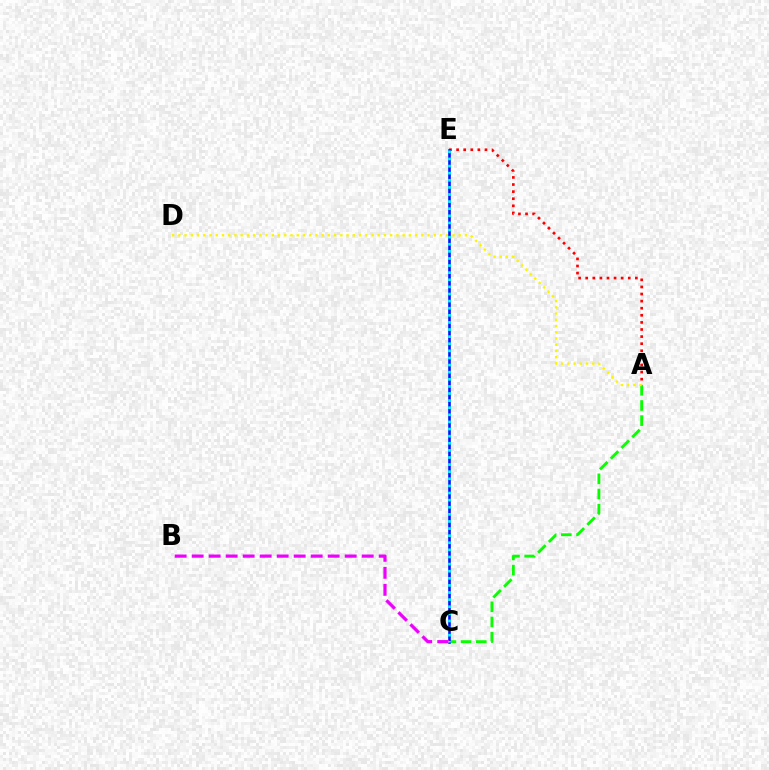{('A', 'C'): [{'color': '#08ff00', 'line_style': 'dashed', 'thickness': 2.06}], ('A', 'E'): [{'color': '#ff0000', 'line_style': 'dotted', 'thickness': 1.93}], ('A', 'D'): [{'color': '#fcf500', 'line_style': 'dotted', 'thickness': 1.69}], ('C', 'E'): [{'color': '#0010ff', 'line_style': 'solid', 'thickness': 1.88}, {'color': '#00fff6', 'line_style': 'dotted', 'thickness': 1.93}], ('B', 'C'): [{'color': '#ee00ff', 'line_style': 'dashed', 'thickness': 2.31}]}